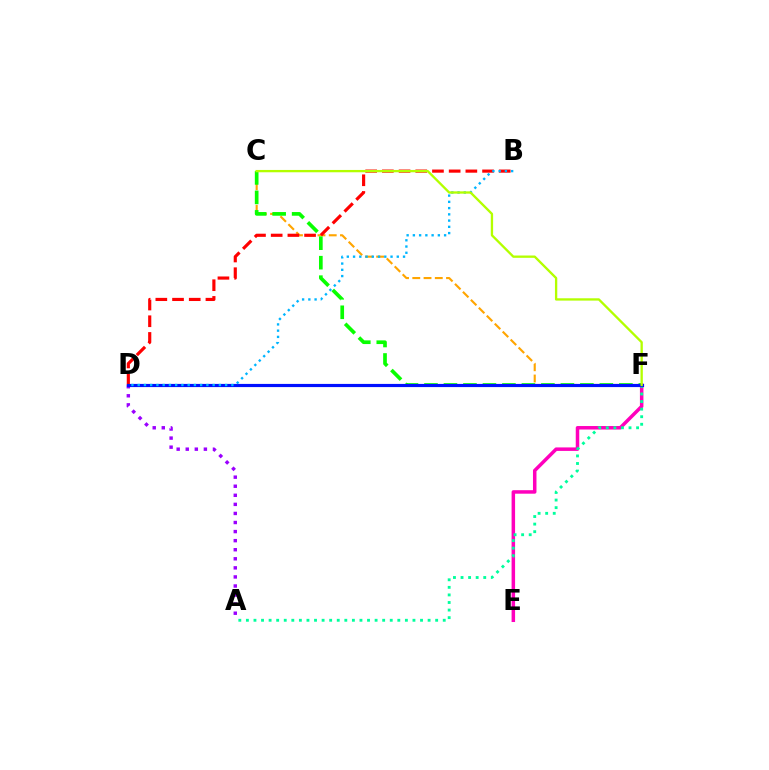{('E', 'F'): [{'color': '#ff00bd', 'line_style': 'solid', 'thickness': 2.52}], ('A', 'D'): [{'color': '#9b00ff', 'line_style': 'dotted', 'thickness': 2.46}], ('C', 'F'): [{'color': '#ffa500', 'line_style': 'dashed', 'thickness': 1.53}, {'color': '#08ff00', 'line_style': 'dashed', 'thickness': 2.65}, {'color': '#b3ff00', 'line_style': 'solid', 'thickness': 1.67}], ('A', 'F'): [{'color': '#00ff9d', 'line_style': 'dotted', 'thickness': 2.06}], ('B', 'D'): [{'color': '#ff0000', 'line_style': 'dashed', 'thickness': 2.27}, {'color': '#00b5ff', 'line_style': 'dotted', 'thickness': 1.7}], ('D', 'F'): [{'color': '#0010ff', 'line_style': 'solid', 'thickness': 2.28}]}